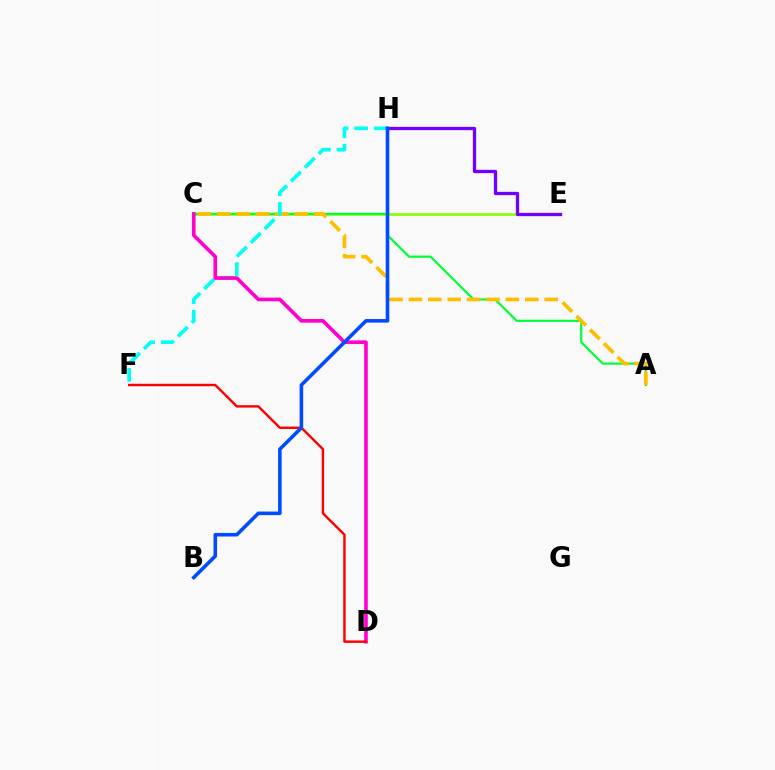{('C', 'E'): [{'color': '#84ff00', 'line_style': 'solid', 'thickness': 1.85}], ('A', 'C'): [{'color': '#00ff39', 'line_style': 'solid', 'thickness': 1.59}, {'color': '#ffbd00', 'line_style': 'dashed', 'thickness': 2.63}], ('F', 'H'): [{'color': '#00fff6', 'line_style': 'dashed', 'thickness': 2.65}], ('C', 'D'): [{'color': '#ff00cf', 'line_style': 'solid', 'thickness': 2.63}], ('D', 'F'): [{'color': '#ff0000', 'line_style': 'solid', 'thickness': 1.73}], ('E', 'H'): [{'color': '#7200ff', 'line_style': 'solid', 'thickness': 2.37}], ('B', 'H'): [{'color': '#004bff', 'line_style': 'solid', 'thickness': 2.58}]}